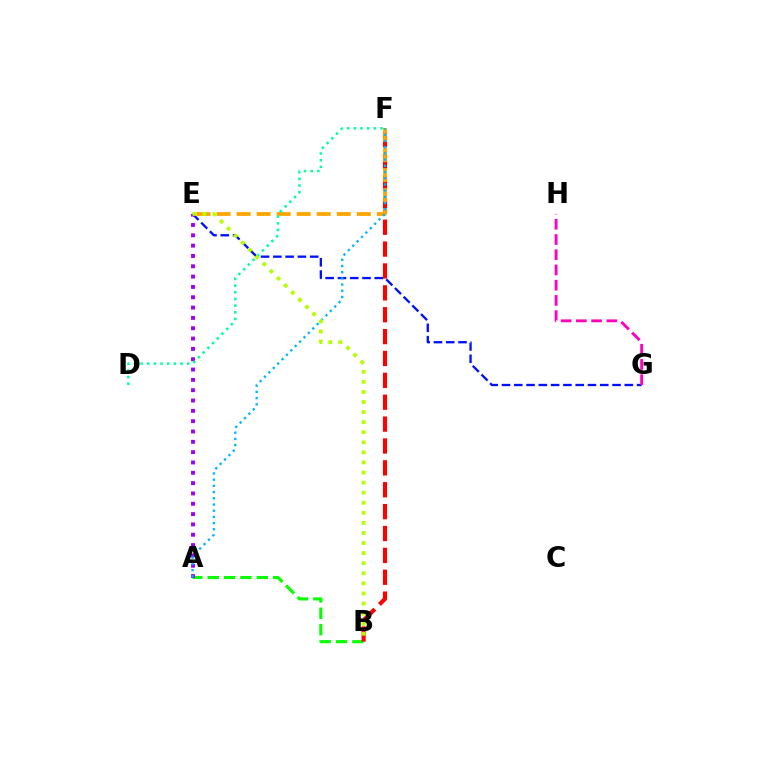{('E', 'G'): [{'color': '#0010ff', 'line_style': 'dashed', 'thickness': 1.67}], ('A', 'B'): [{'color': '#08ff00', 'line_style': 'dashed', 'thickness': 2.22}], ('A', 'E'): [{'color': '#9b00ff', 'line_style': 'dotted', 'thickness': 2.81}], ('B', 'F'): [{'color': '#ff0000', 'line_style': 'dashed', 'thickness': 2.97}], ('E', 'F'): [{'color': '#ffa500', 'line_style': 'dashed', 'thickness': 2.72}], ('D', 'F'): [{'color': '#00ff9d', 'line_style': 'dotted', 'thickness': 1.81}], ('A', 'F'): [{'color': '#00b5ff', 'line_style': 'dotted', 'thickness': 1.69}], ('B', 'E'): [{'color': '#b3ff00', 'line_style': 'dotted', 'thickness': 2.74}], ('G', 'H'): [{'color': '#ff00bd', 'line_style': 'dashed', 'thickness': 2.07}]}